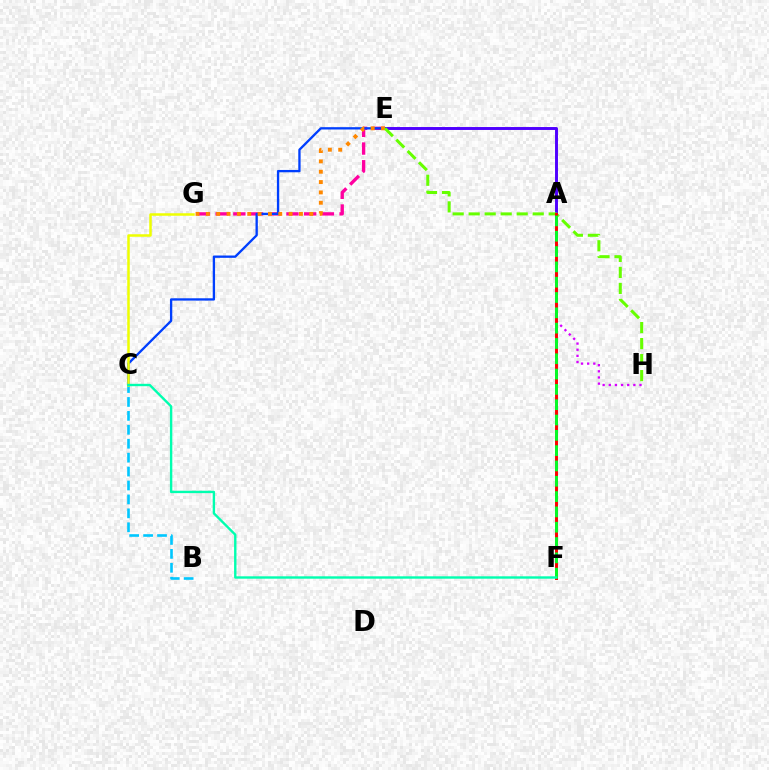{('A', 'E'): [{'color': '#4f00ff', 'line_style': 'solid', 'thickness': 2.11}], ('E', 'G'): [{'color': '#ff00a0', 'line_style': 'dashed', 'thickness': 2.41}, {'color': '#ff8800', 'line_style': 'dotted', 'thickness': 2.81}], ('A', 'H'): [{'color': '#d600ff', 'line_style': 'dotted', 'thickness': 1.67}], ('C', 'E'): [{'color': '#003fff', 'line_style': 'solid', 'thickness': 1.67}], ('B', 'C'): [{'color': '#00c7ff', 'line_style': 'dashed', 'thickness': 1.89}], ('E', 'H'): [{'color': '#66ff00', 'line_style': 'dashed', 'thickness': 2.17}], ('C', 'G'): [{'color': '#eeff00', 'line_style': 'solid', 'thickness': 1.8}], ('A', 'F'): [{'color': '#ff0000', 'line_style': 'solid', 'thickness': 2.12}, {'color': '#00ff27', 'line_style': 'dashed', 'thickness': 2.08}], ('C', 'F'): [{'color': '#00ffaf', 'line_style': 'solid', 'thickness': 1.72}]}